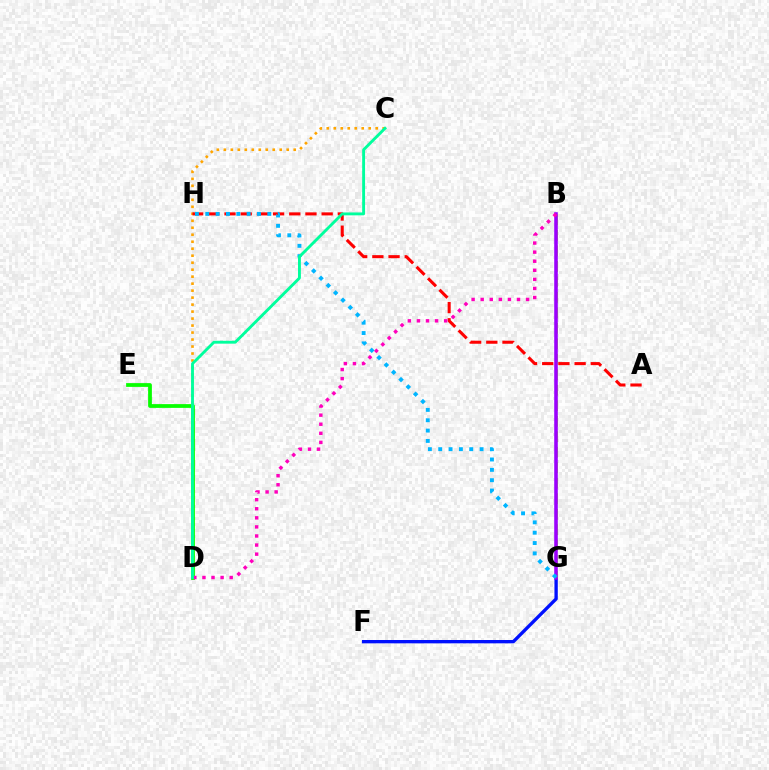{('F', 'G'): [{'color': '#0010ff', 'line_style': 'solid', 'thickness': 2.4}], ('C', 'D'): [{'color': '#ffa500', 'line_style': 'dotted', 'thickness': 1.9}, {'color': '#00ff9d', 'line_style': 'solid', 'thickness': 2.07}], ('B', 'G'): [{'color': '#b3ff00', 'line_style': 'dashed', 'thickness': 2.1}, {'color': '#9b00ff', 'line_style': 'solid', 'thickness': 2.57}], ('A', 'H'): [{'color': '#ff0000', 'line_style': 'dashed', 'thickness': 2.2}], ('D', 'E'): [{'color': '#08ff00', 'line_style': 'solid', 'thickness': 2.7}], ('B', 'D'): [{'color': '#ff00bd', 'line_style': 'dotted', 'thickness': 2.47}], ('G', 'H'): [{'color': '#00b5ff', 'line_style': 'dotted', 'thickness': 2.81}]}